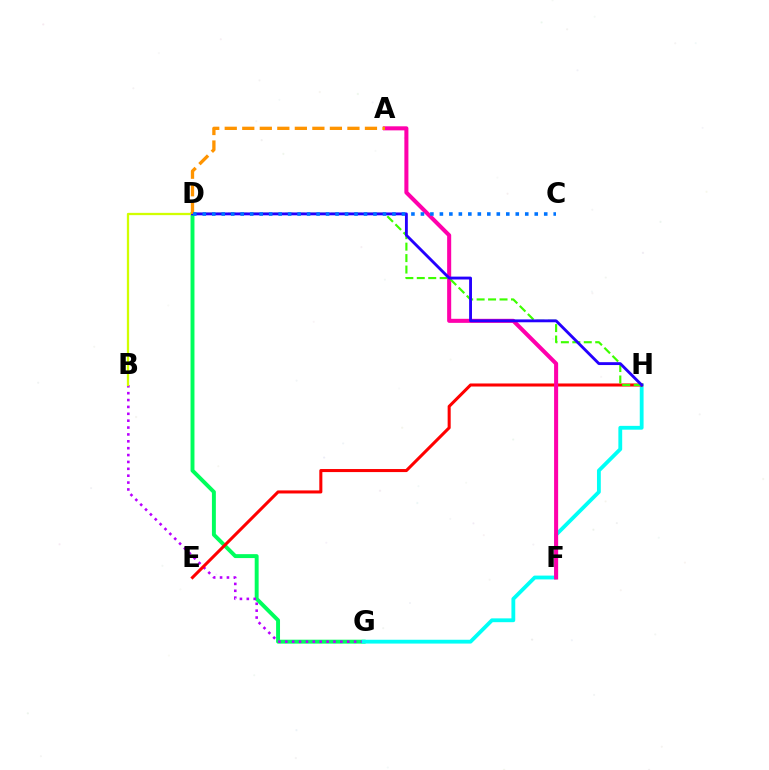{('D', 'G'): [{'color': '#00ff5c', 'line_style': 'solid', 'thickness': 2.83}], ('B', 'G'): [{'color': '#b900ff', 'line_style': 'dotted', 'thickness': 1.87}], ('G', 'H'): [{'color': '#00fff6', 'line_style': 'solid', 'thickness': 2.75}], ('B', 'D'): [{'color': '#d1ff00', 'line_style': 'solid', 'thickness': 1.65}], ('E', 'H'): [{'color': '#ff0000', 'line_style': 'solid', 'thickness': 2.19}], ('A', 'F'): [{'color': '#ff00ac', 'line_style': 'solid', 'thickness': 2.92}], ('D', 'H'): [{'color': '#3dff00', 'line_style': 'dashed', 'thickness': 1.56}, {'color': '#2500ff', 'line_style': 'solid', 'thickness': 2.06}], ('A', 'D'): [{'color': '#ff9400', 'line_style': 'dashed', 'thickness': 2.38}], ('C', 'D'): [{'color': '#0074ff', 'line_style': 'dotted', 'thickness': 2.58}]}